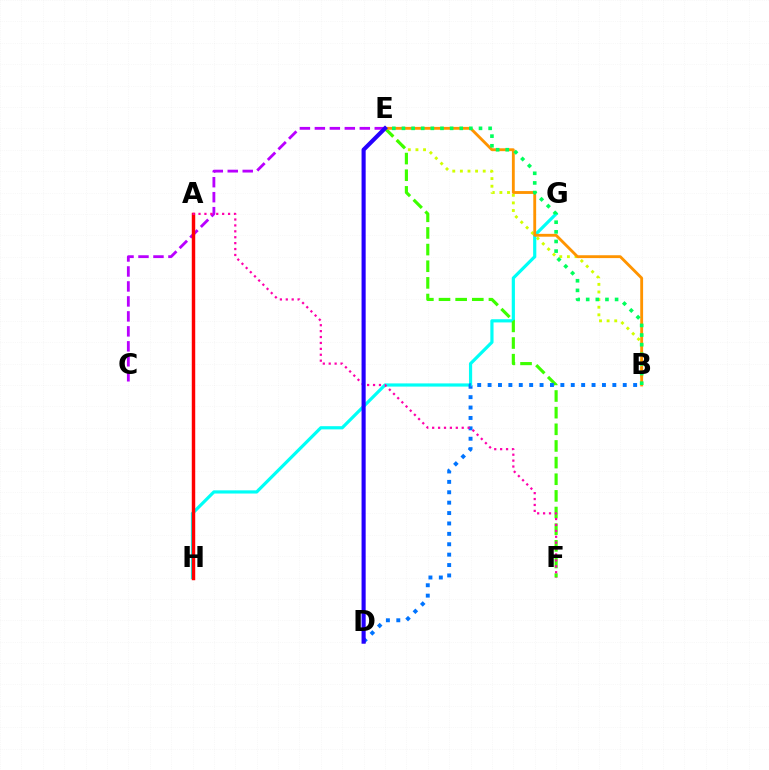{('B', 'E'): [{'color': '#d1ff00', 'line_style': 'dotted', 'thickness': 2.07}, {'color': '#ff9400', 'line_style': 'solid', 'thickness': 2.05}, {'color': '#00ff5c', 'line_style': 'dotted', 'thickness': 2.62}], ('C', 'E'): [{'color': '#b900ff', 'line_style': 'dashed', 'thickness': 2.03}], ('G', 'H'): [{'color': '#00fff6', 'line_style': 'solid', 'thickness': 2.3}], ('E', 'F'): [{'color': '#3dff00', 'line_style': 'dashed', 'thickness': 2.26}], ('B', 'D'): [{'color': '#0074ff', 'line_style': 'dotted', 'thickness': 2.82}], ('A', 'H'): [{'color': '#ff0000', 'line_style': 'solid', 'thickness': 2.48}], ('A', 'F'): [{'color': '#ff00ac', 'line_style': 'dotted', 'thickness': 1.61}], ('D', 'E'): [{'color': '#2500ff', 'line_style': 'solid', 'thickness': 2.96}]}